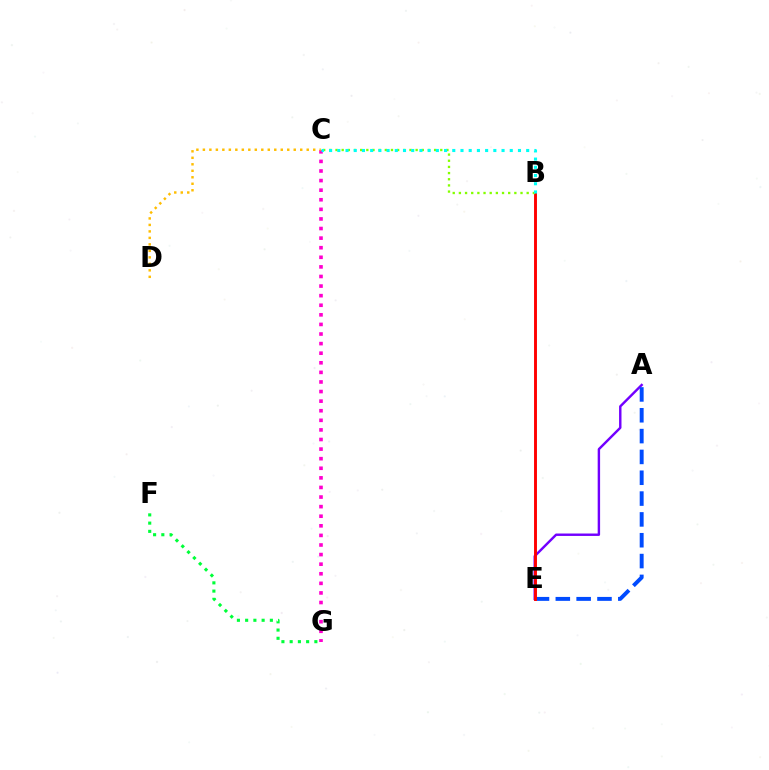{('C', 'G'): [{'color': '#ff00cf', 'line_style': 'dotted', 'thickness': 2.61}], ('A', 'E'): [{'color': '#7200ff', 'line_style': 'solid', 'thickness': 1.74}, {'color': '#004bff', 'line_style': 'dashed', 'thickness': 2.83}], ('C', 'D'): [{'color': '#ffbd00', 'line_style': 'dotted', 'thickness': 1.76}], ('B', 'E'): [{'color': '#ff0000', 'line_style': 'solid', 'thickness': 2.1}], ('B', 'C'): [{'color': '#84ff00', 'line_style': 'dotted', 'thickness': 1.67}, {'color': '#00fff6', 'line_style': 'dotted', 'thickness': 2.23}], ('F', 'G'): [{'color': '#00ff39', 'line_style': 'dotted', 'thickness': 2.24}]}